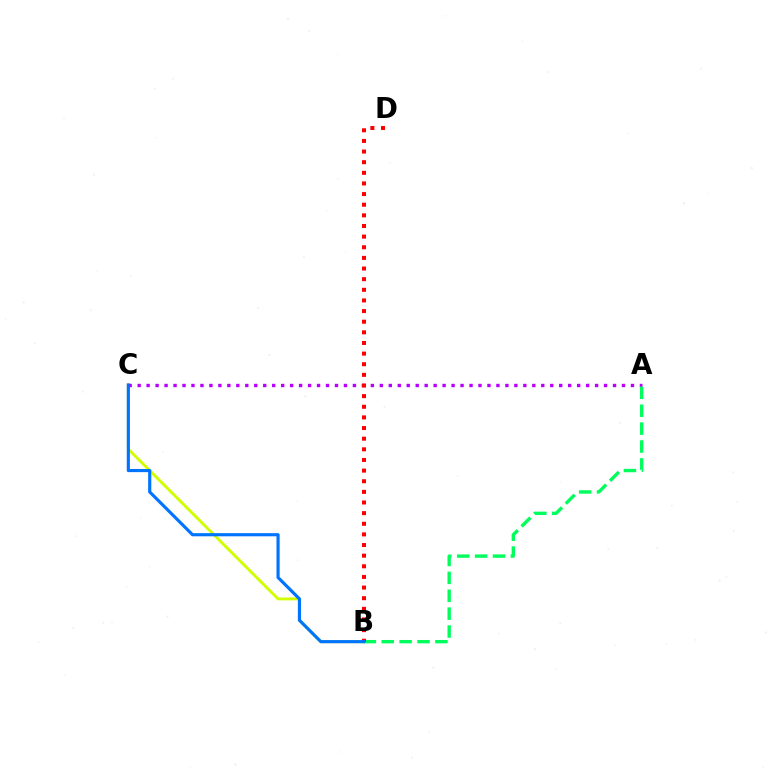{('B', 'C'): [{'color': '#d1ff00', 'line_style': 'solid', 'thickness': 2.09}, {'color': '#0074ff', 'line_style': 'solid', 'thickness': 2.27}], ('A', 'C'): [{'color': '#b900ff', 'line_style': 'dotted', 'thickness': 2.44}], ('A', 'B'): [{'color': '#00ff5c', 'line_style': 'dashed', 'thickness': 2.43}], ('B', 'D'): [{'color': '#ff0000', 'line_style': 'dotted', 'thickness': 2.89}]}